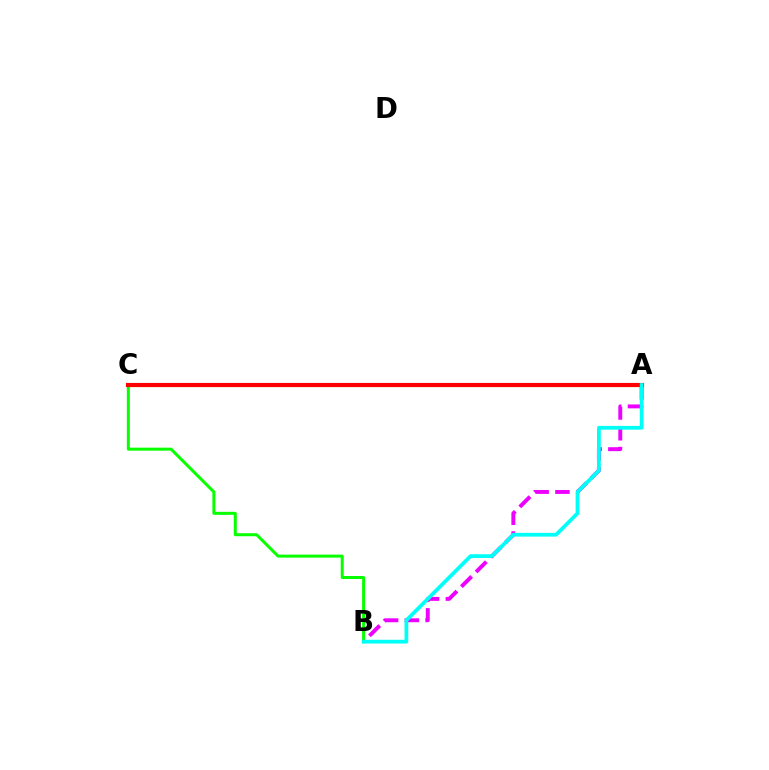{('A', 'B'): [{'color': '#ee00ff', 'line_style': 'dashed', 'thickness': 2.83}, {'color': '#00fff6', 'line_style': 'solid', 'thickness': 2.71}], ('A', 'C'): [{'color': '#0010ff', 'line_style': 'solid', 'thickness': 1.96}, {'color': '#fcf500', 'line_style': 'solid', 'thickness': 2.31}, {'color': '#ff0000', 'line_style': 'solid', 'thickness': 2.98}], ('B', 'C'): [{'color': '#08ff00', 'line_style': 'solid', 'thickness': 2.16}]}